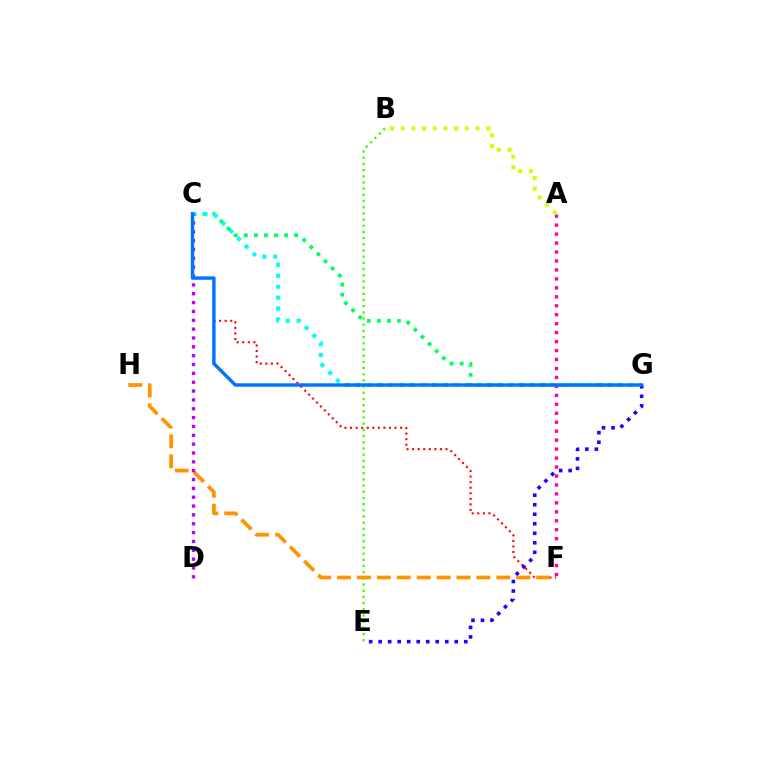{('B', 'E'): [{'color': '#3dff00', 'line_style': 'dotted', 'thickness': 1.68}], ('C', 'F'): [{'color': '#ff0000', 'line_style': 'dotted', 'thickness': 1.51}], ('C', 'G'): [{'color': '#00ff5c', 'line_style': 'dotted', 'thickness': 2.73}, {'color': '#00fff6', 'line_style': 'dotted', 'thickness': 2.97}, {'color': '#0074ff', 'line_style': 'solid', 'thickness': 2.47}], ('F', 'H'): [{'color': '#ff9400', 'line_style': 'dashed', 'thickness': 2.71}], ('C', 'D'): [{'color': '#b900ff', 'line_style': 'dotted', 'thickness': 2.4}], ('E', 'G'): [{'color': '#2500ff', 'line_style': 'dotted', 'thickness': 2.59}], ('A', 'F'): [{'color': '#ff00ac', 'line_style': 'dotted', 'thickness': 2.43}], ('A', 'B'): [{'color': '#d1ff00', 'line_style': 'dotted', 'thickness': 2.9}]}